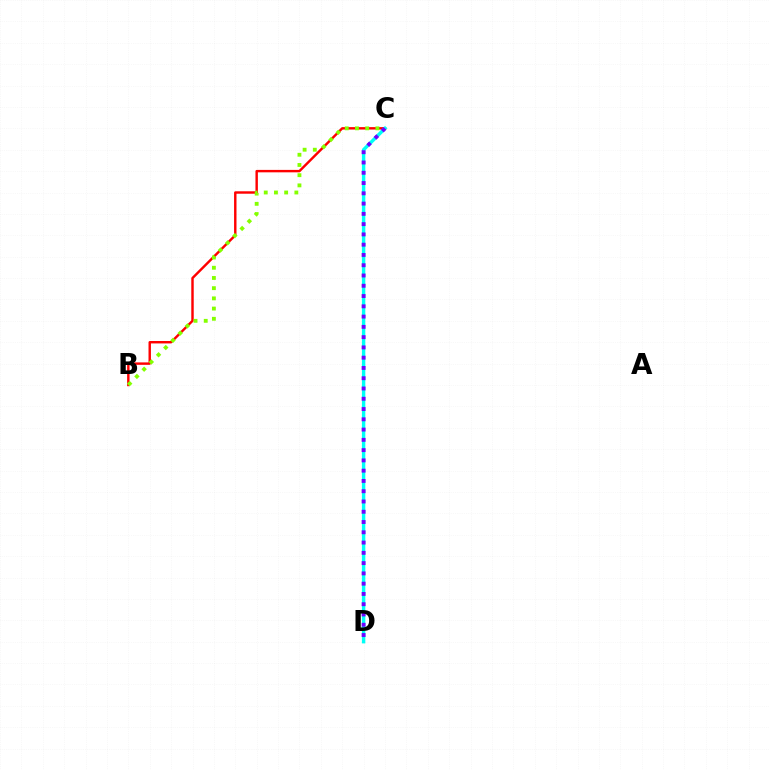{('B', 'C'): [{'color': '#ff0000', 'line_style': 'solid', 'thickness': 1.75}, {'color': '#84ff00', 'line_style': 'dotted', 'thickness': 2.77}], ('C', 'D'): [{'color': '#00fff6', 'line_style': 'solid', 'thickness': 2.47}, {'color': '#7200ff', 'line_style': 'dotted', 'thickness': 2.79}]}